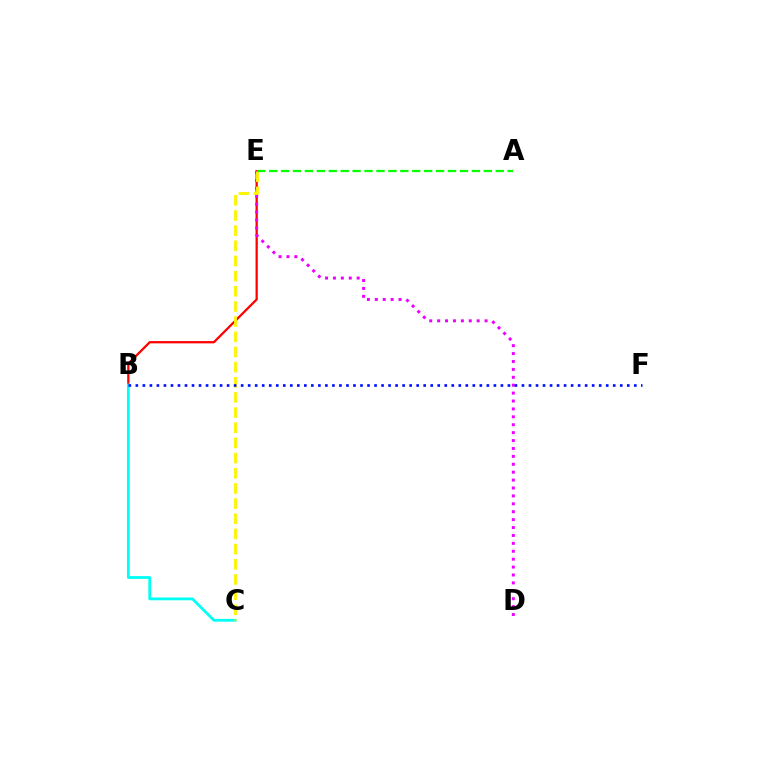{('B', 'E'): [{'color': '#ff0000', 'line_style': 'solid', 'thickness': 1.64}], ('D', 'E'): [{'color': '#ee00ff', 'line_style': 'dotted', 'thickness': 2.15}], ('B', 'C'): [{'color': '#00fff6', 'line_style': 'solid', 'thickness': 2.0}], ('C', 'E'): [{'color': '#fcf500', 'line_style': 'dashed', 'thickness': 2.06}], ('A', 'E'): [{'color': '#08ff00', 'line_style': 'dashed', 'thickness': 1.62}], ('B', 'F'): [{'color': '#0010ff', 'line_style': 'dotted', 'thickness': 1.91}]}